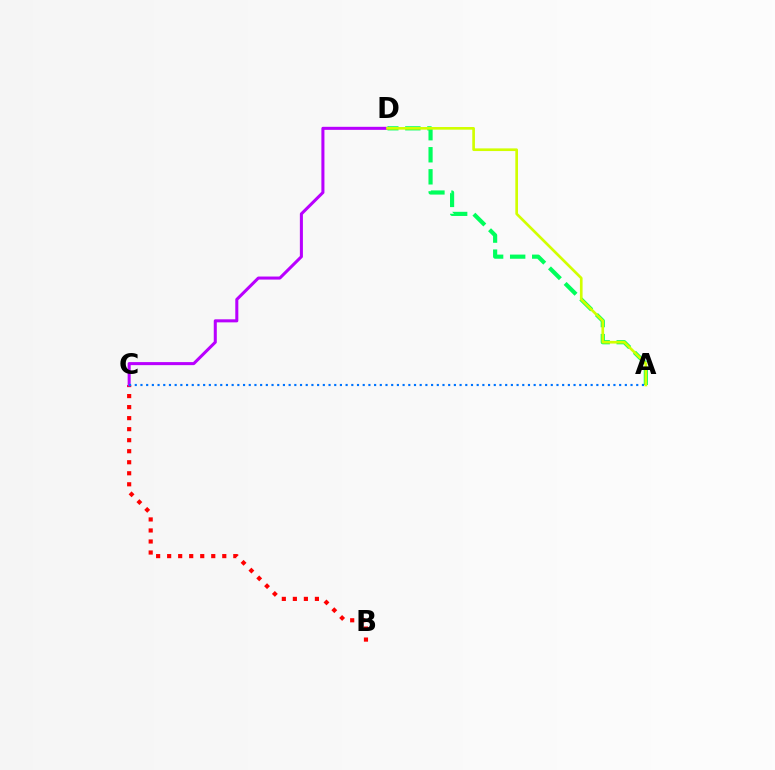{('B', 'C'): [{'color': '#ff0000', 'line_style': 'dotted', 'thickness': 3.0}], ('C', 'D'): [{'color': '#b900ff', 'line_style': 'solid', 'thickness': 2.19}], ('A', 'D'): [{'color': '#00ff5c', 'line_style': 'dashed', 'thickness': 3.0}, {'color': '#d1ff00', 'line_style': 'solid', 'thickness': 1.92}], ('A', 'C'): [{'color': '#0074ff', 'line_style': 'dotted', 'thickness': 1.55}]}